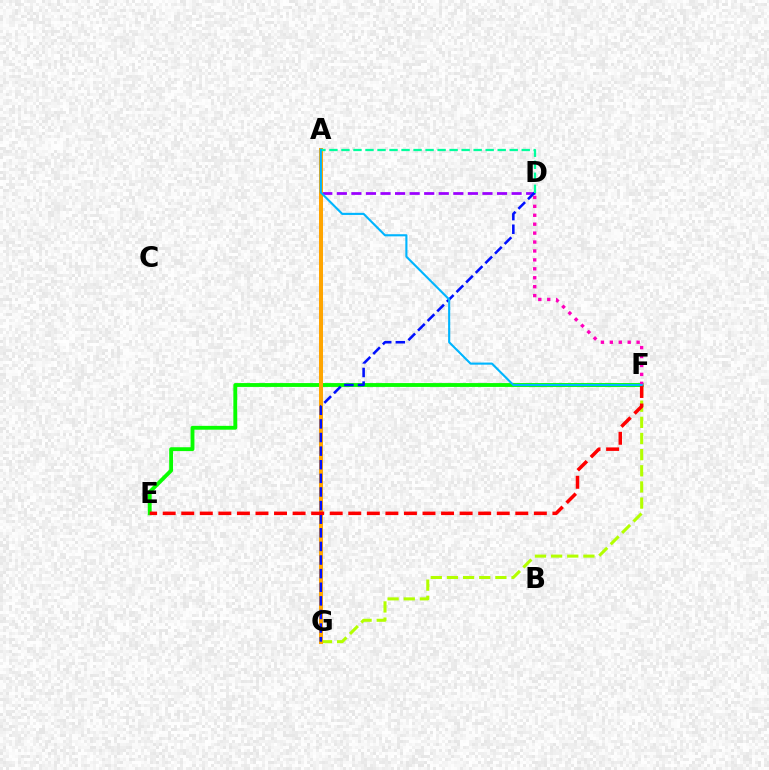{('A', 'D'): [{'color': '#9b00ff', 'line_style': 'dashed', 'thickness': 1.98}, {'color': '#00ff9d', 'line_style': 'dashed', 'thickness': 1.63}], ('F', 'G'): [{'color': '#b3ff00', 'line_style': 'dashed', 'thickness': 2.19}], ('E', 'F'): [{'color': '#08ff00', 'line_style': 'solid', 'thickness': 2.77}, {'color': '#ff0000', 'line_style': 'dashed', 'thickness': 2.52}], ('A', 'G'): [{'color': '#ffa500', 'line_style': 'solid', 'thickness': 2.89}], ('D', 'F'): [{'color': '#ff00bd', 'line_style': 'dotted', 'thickness': 2.43}], ('D', 'G'): [{'color': '#0010ff', 'line_style': 'dashed', 'thickness': 1.85}], ('A', 'F'): [{'color': '#00b5ff', 'line_style': 'solid', 'thickness': 1.53}]}